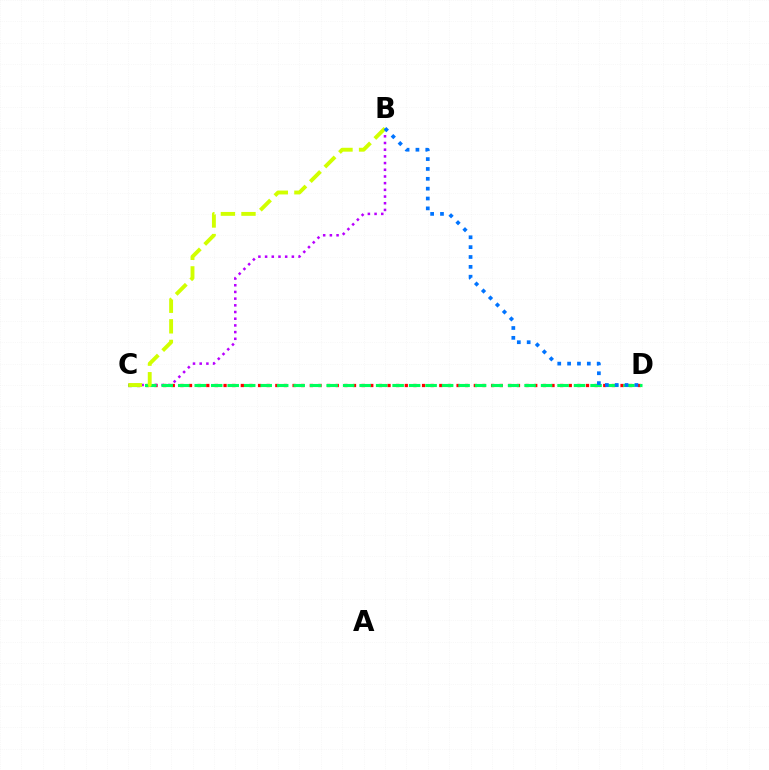{('C', 'D'): [{'color': '#ff0000', 'line_style': 'dotted', 'thickness': 2.34}, {'color': '#00ff5c', 'line_style': 'dashed', 'thickness': 2.24}], ('B', 'C'): [{'color': '#b900ff', 'line_style': 'dotted', 'thickness': 1.82}, {'color': '#d1ff00', 'line_style': 'dashed', 'thickness': 2.8}], ('B', 'D'): [{'color': '#0074ff', 'line_style': 'dotted', 'thickness': 2.68}]}